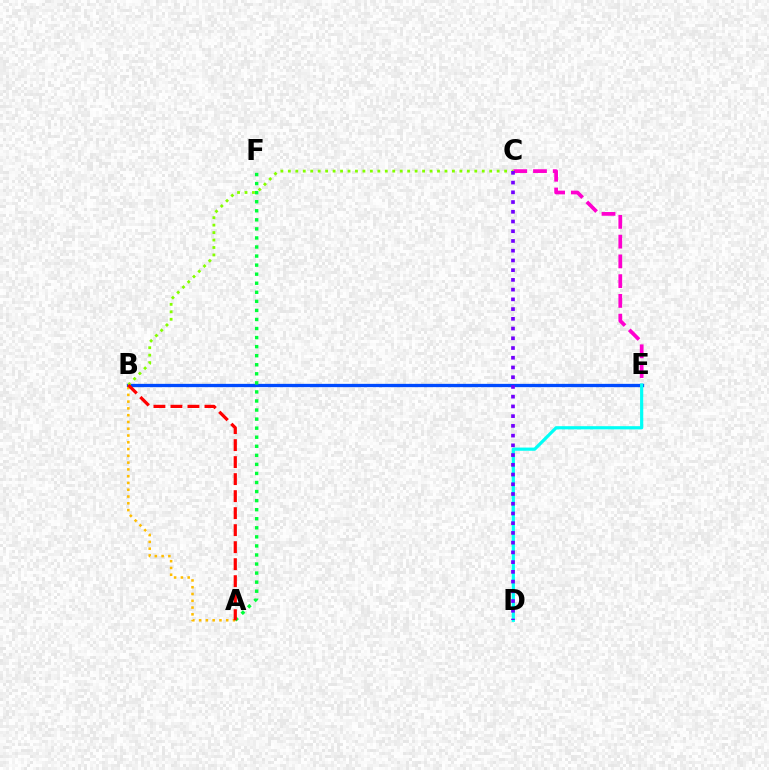{('C', 'E'): [{'color': '#ff00cf', 'line_style': 'dashed', 'thickness': 2.68}], ('B', 'E'): [{'color': '#004bff', 'line_style': 'solid', 'thickness': 2.37}], ('B', 'C'): [{'color': '#84ff00', 'line_style': 'dotted', 'thickness': 2.03}], ('D', 'E'): [{'color': '#00fff6', 'line_style': 'solid', 'thickness': 2.3}], ('C', 'D'): [{'color': '#7200ff', 'line_style': 'dotted', 'thickness': 2.64}], ('A', 'B'): [{'color': '#ffbd00', 'line_style': 'dotted', 'thickness': 1.84}, {'color': '#ff0000', 'line_style': 'dashed', 'thickness': 2.31}], ('A', 'F'): [{'color': '#00ff39', 'line_style': 'dotted', 'thickness': 2.46}]}